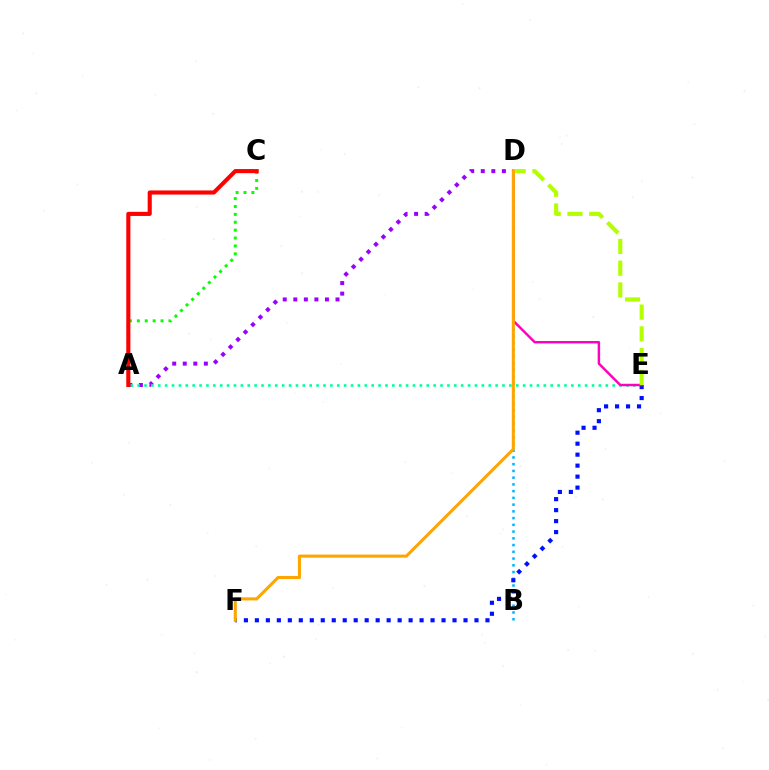{('B', 'D'): [{'color': '#00b5ff', 'line_style': 'dotted', 'thickness': 1.83}], ('A', 'D'): [{'color': '#9b00ff', 'line_style': 'dotted', 'thickness': 2.87}], ('A', 'C'): [{'color': '#08ff00', 'line_style': 'dotted', 'thickness': 2.15}, {'color': '#ff0000', 'line_style': 'solid', 'thickness': 2.96}], ('A', 'E'): [{'color': '#00ff9d', 'line_style': 'dotted', 'thickness': 1.87}], ('E', 'F'): [{'color': '#0010ff', 'line_style': 'dotted', 'thickness': 2.98}], ('D', 'E'): [{'color': '#ff00bd', 'line_style': 'solid', 'thickness': 1.77}, {'color': '#b3ff00', 'line_style': 'dashed', 'thickness': 2.96}], ('D', 'F'): [{'color': '#ffa500', 'line_style': 'solid', 'thickness': 2.22}]}